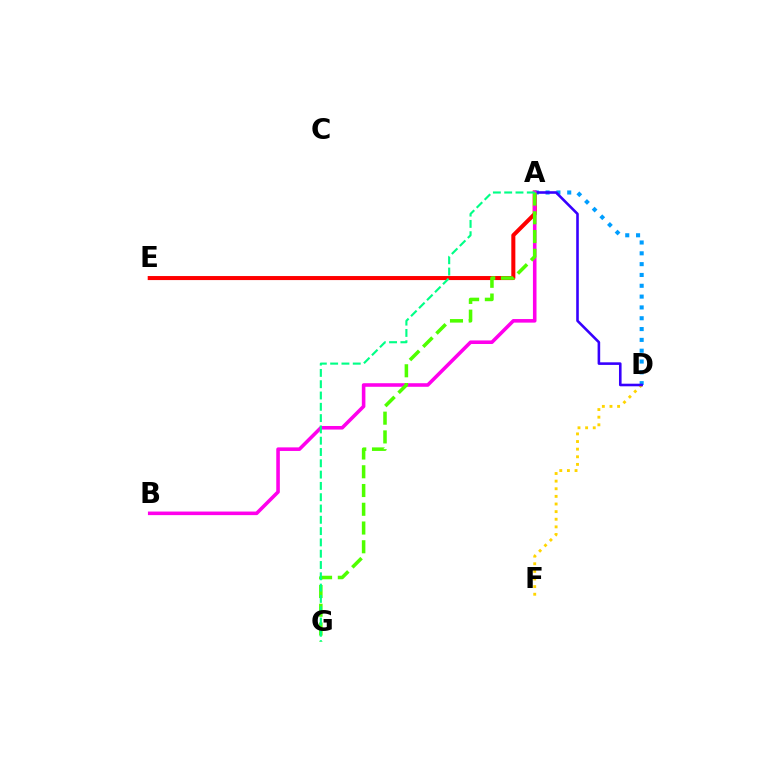{('A', 'E'): [{'color': '#ff0000', 'line_style': 'solid', 'thickness': 2.91}], ('A', 'D'): [{'color': '#009eff', 'line_style': 'dotted', 'thickness': 2.94}, {'color': '#3700ff', 'line_style': 'solid', 'thickness': 1.87}], ('D', 'F'): [{'color': '#ffd500', 'line_style': 'dotted', 'thickness': 2.07}], ('A', 'B'): [{'color': '#ff00ed', 'line_style': 'solid', 'thickness': 2.57}], ('A', 'G'): [{'color': '#4fff00', 'line_style': 'dashed', 'thickness': 2.55}, {'color': '#00ff86', 'line_style': 'dashed', 'thickness': 1.54}]}